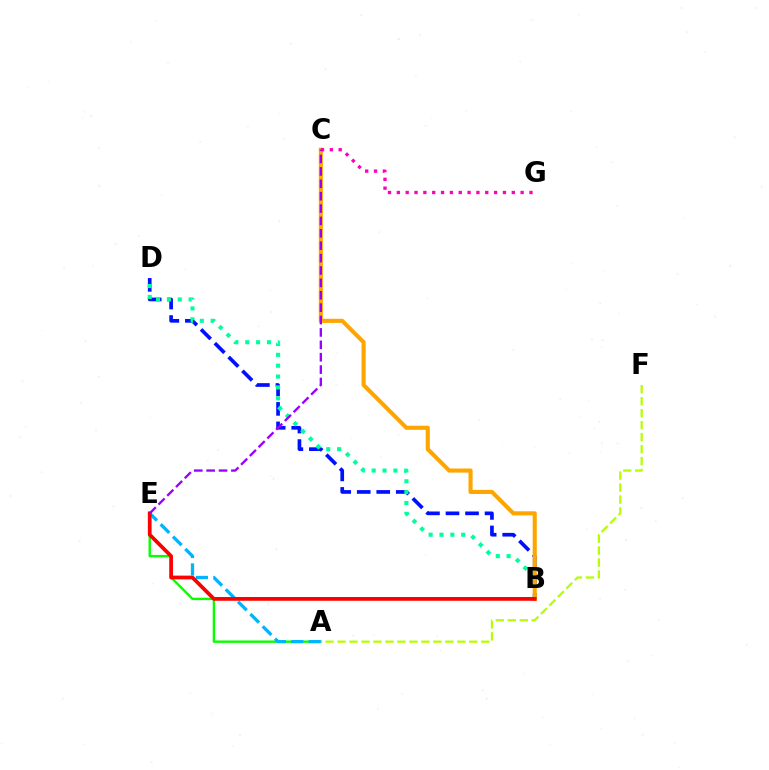{('A', 'E'): [{'color': '#08ff00', 'line_style': 'solid', 'thickness': 1.73}, {'color': '#00b5ff', 'line_style': 'dashed', 'thickness': 2.37}], ('B', 'D'): [{'color': '#0010ff', 'line_style': 'dashed', 'thickness': 2.65}, {'color': '#00ff9d', 'line_style': 'dotted', 'thickness': 2.95}], ('A', 'F'): [{'color': '#b3ff00', 'line_style': 'dashed', 'thickness': 1.63}], ('B', 'C'): [{'color': '#ffa500', 'line_style': 'solid', 'thickness': 2.95}], ('B', 'E'): [{'color': '#ff0000', 'line_style': 'solid', 'thickness': 2.7}], ('C', 'G'): [{'color': '#ff00bd', 'line_style': 'dotted', 'thickness': 2.4}], ('C', 'E'): [{'color': '#9b00ff', 'line_style': 'dashed', 'thickness': 1.68}]}